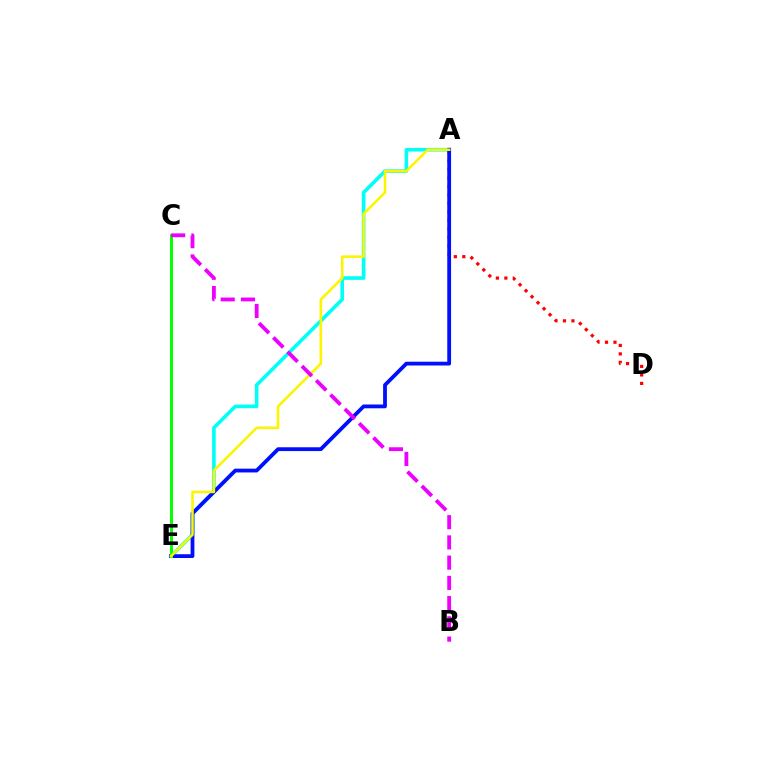{('A', 'D'): [{'color': '#ff0000', 'line_style': 'dotted', 'thickness': 2.3}], ('A', 'E'): [{'color': '#00fff6', 'line_style': 'solid', 'thickness': 2.59}, {'color': '#0010ff', 'line_style': 'solid', 'thickness': 2.73}, {'color': '#fcf500', 'line_style': 'solid', 'thickness': 1.86}], ('C', 'E'): [{'color': '#08ff00', 'line_style': 'solid', 'thickness': 2.14}], ('B', 'C'): [{'color': '#ee00ff', 'line_style': 'dashed', 'thickness': 2.75}]}